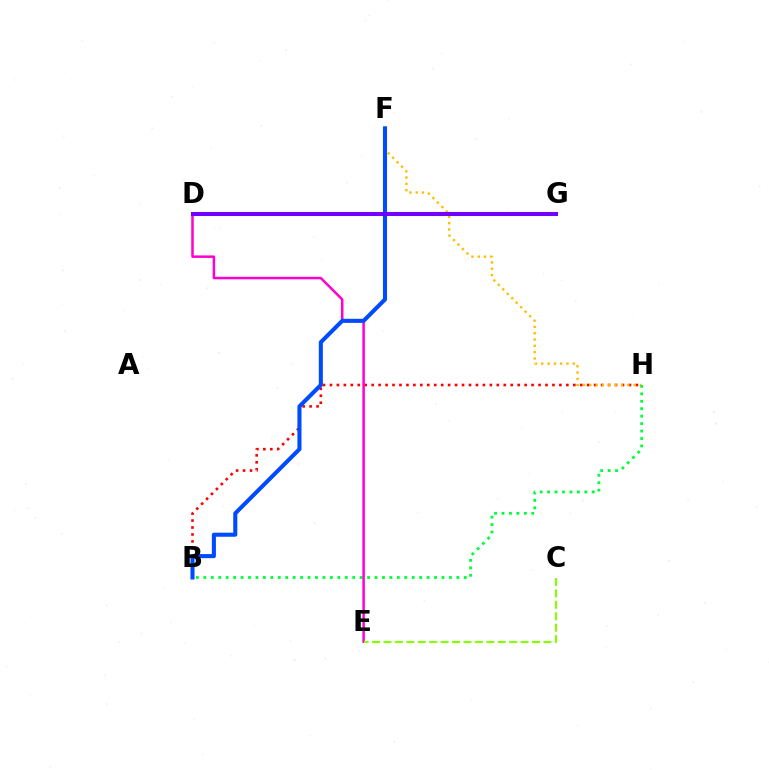{('B', 'H'): [{'color': '#ff0000', 'line_style': 'dotted', 'thickness': 1.89}, {'color': '#00ff39', 'line_style': 'dotted', 'thickness': 2.02}], ('F', 'H'): [{'color': '#ffbd00', 'line_style': 'dotted', 'thickness': 1.72}], ('D', 'G'): [{'color': '#00fff6', 'line_style': 'solid', 'thickness': 2.11}, {'color': '#7200ff', 'line_style': 'solid', 'thickness': 2.92}], ('D', 'E'): [{'color': '#ff00cf', 'line_style': 'solid', 'thickness': 1.8}], ('B', 'F'): [{'color': '#004bff', 'line_style': 'solid', 'thickness': 2.93}], ('C', 'E'): [{'color': '#84ff00', 'line_style': 'dashed', 'thickness': 1.55}]}